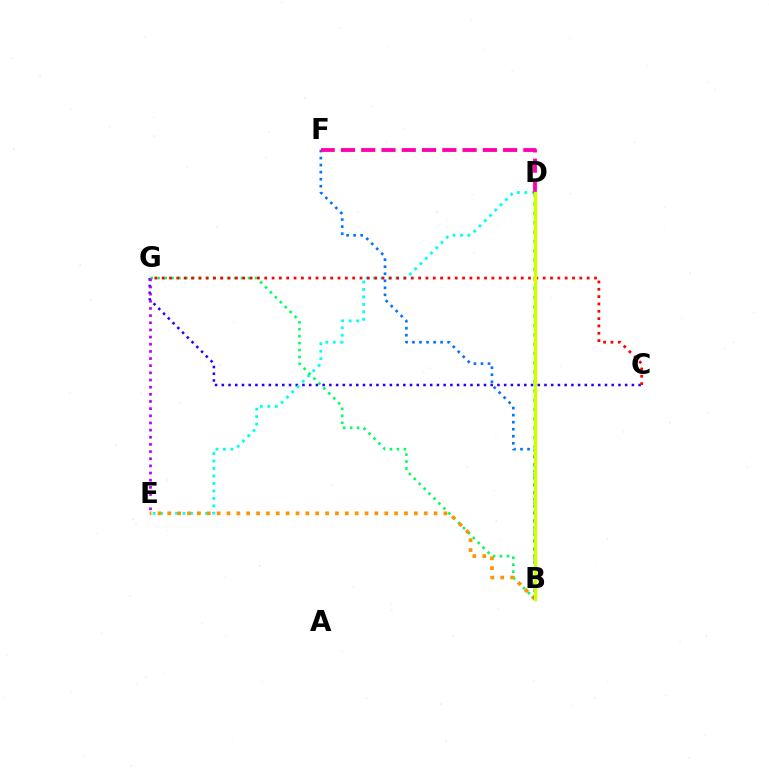{('C', 'G'): [{'color': '#2500ff', 'line_style': 'dotted', 'thickness': 1.83}, {'color': '#ff0000', 'line_style': 'dotted', 'thickness': 1.99}], ('D', 'E'): [{'color': '#00fff6', 'line_style': 'dotted', 'thickness': 2.03}], ('B', 'G'): [{'color': '#00ff5c', 'line_style': 'dotted', 'thickness': 1.89}], ('B', 'E'): [{'color': '#ff9400', 'line_style': 'dotted', 'thickness': 2.68}], ('B', 'D'): [{'color': '#3dff00', 'line_style': 'dotted', 'thickness': 2.54}, {'color': '#d1ff00', 'line_style': 'solid', 'thickness': 2.43}], ('B', 'F'): [{'color': '#0074ff', 'line_style': 'dotted', 'thickness': 1.91}], ('D', 'F'): [{'color': '#ff00ac', 'line_style': 'dashed', 'thickness': 2.75}], ('E', 'G'): [{'color': '#b900ff', 'line_style': 'dotted', 'thickness': 1.94}]}